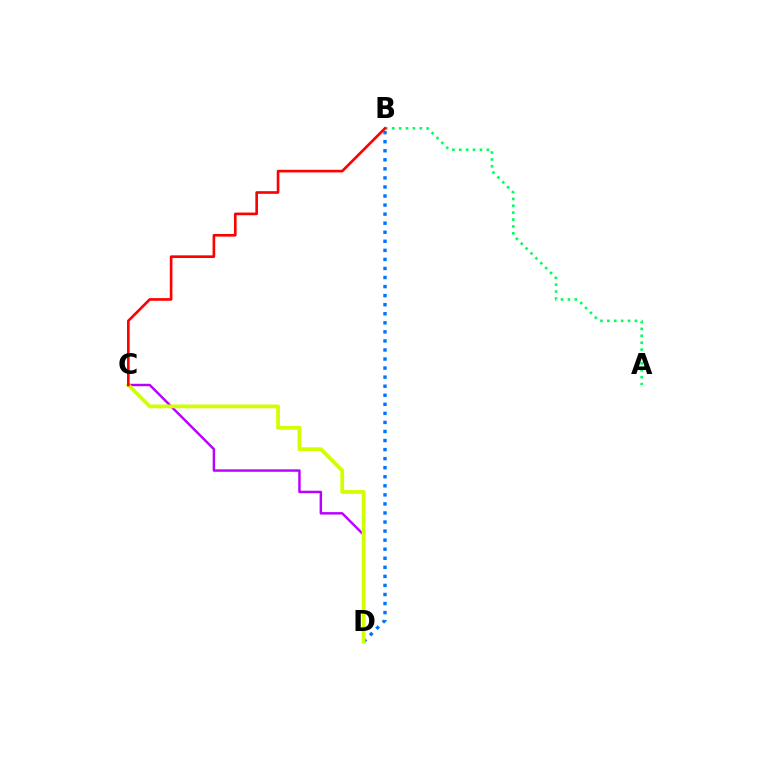{('C', 'D'): [{'color': '#b900ff', 'line_style': 'solid', 'thickness': 1.76}, {'color': '#d1ff00', 'line_style': 'solid', 'thickness': 2.72}], ('A', 'B'): [{'color': '#00ff5c', 'line_style': 'dotted', 'thickness': 1.87}], ('B', 'D'): [{'color': '#0074ff', 'line_style': 'dotted', 'thickness': 2.46}], ('B', 'C'): [{'color': '#ff0000', 'line_style': 'solid', 'thickness': 1.91}]}